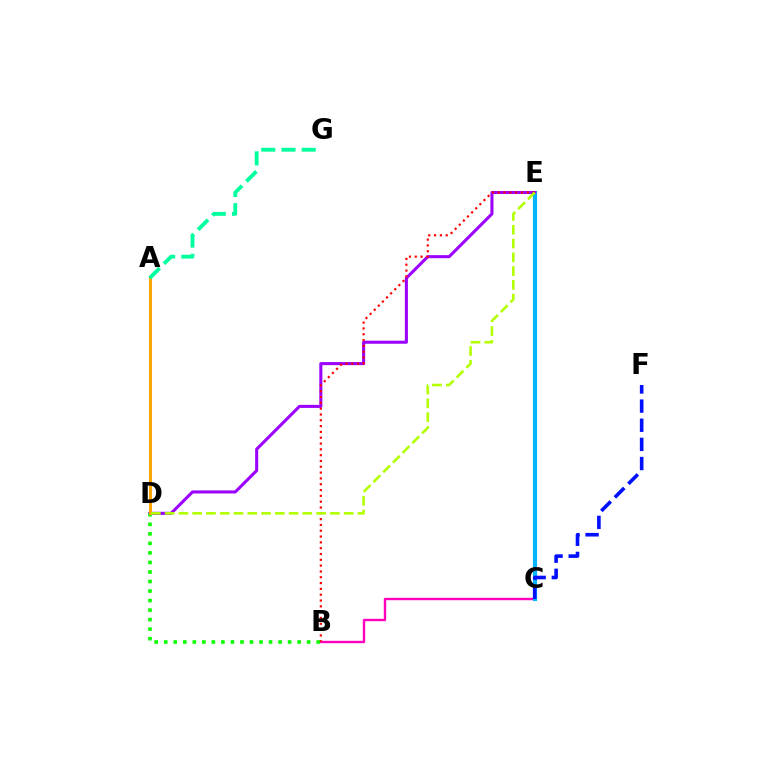{('B', 'C'): [{'color': '#ff00bd', 'line_style': 'solid', 'thickness': 1.72}], ('C', 'E'): [{'color': '#00b5ff', 'line_style': 'solid', 'thickness': 2.97}], ('D', 'E'): [{'color': '#9b00ff', 'line_style': 'solid', 'thickness': 2.2}, {'color': '#b3ff00', 'line_style': 'dashed', 'thickness': 1.87}], ('B', 'D'): [{'color': '#08ff00', 'line_style': 'dotted', 'thickness': 2.59}], ('B', 'E'): [{'color': '#ff0000', 'line_style': 'dotted', 'thickness': 1.58}], ('C', 'F'): [{'color': '#0010ff', 'line_style': 'dashed', 'thickness': 2.6}], ('A', 'D'): [{'color': '#ffa500', 'line_style': 'solid', 'thickness': 2.19}], ('A', 'G'): [{'color': '#00ff9d', 'line_style': 'dashed', 'thickness': 2.75}]}